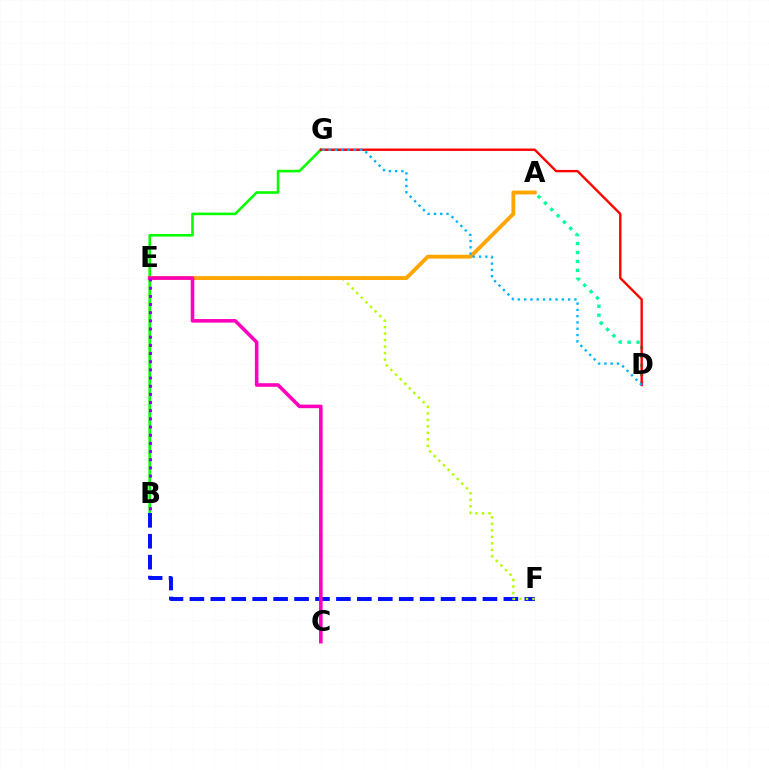{('B', 'G'): [{'color': '#08ff00', 'line_style': 'solid', 'thickness': 1.88}], ('A', 'D'): [{'color': '#00ff9d', 'line_style': 'dotted', 'thickness': 2.43}], ('B', 'F'): [{'color': '#0010ff', 'line_style': 'dashed', 'thickness': 2.84}], ('E', 'F'): [{'color': '#b3ff00', 'line_style': 'dotted', 'thickness': 1.77}], ('A', 'E'): [{'color': '#ffa500', 'line_style': 'solid', 'thickness': 2.78}], ('D', 'G'): [{'color': '#ff0000', 'line_style': 'solid', 'thickness': 1.71}, {'color': '#00b5ff', 'line_style': 'dotted', 'thickness': 1.71}], ('C', 'E'): [{'color': '#ff00bd', 'line_style': 'solid', 'thickness': 2.57}], ('B', 'E'): [{'color': '#9b00ff', 'line_style': 'dotted', 'thickness': 2.22}]}